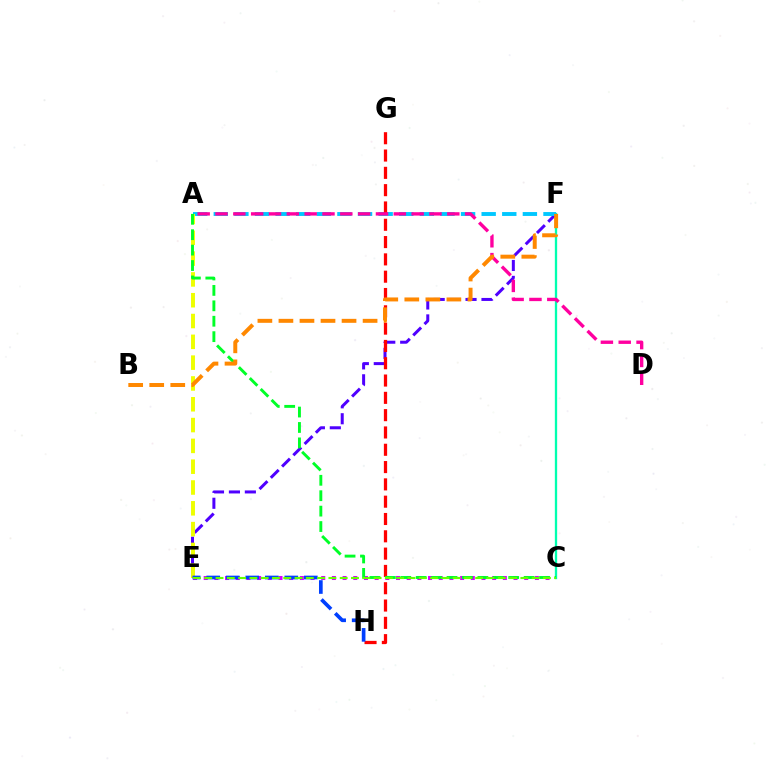{('C', 'F'): [{'color': '#00ffaf', 'line_style': 'solid', 'thickness': 1.67}], ('E', 'F'): [{'color': '#4f00ff', 'line_style': 'dashed', 'thickness': 2.16}], ('A', 'F'): [{'color': '#00c7ff', 'line_style': 'dashed', 'thickness': 2.8}], ('G', 'H'): [{'color': '#ff0000', 'line_style': 'dashed', 'thickness': 2.35}], ('C', 'E'): [{'color': '#d600ff', 'line_style': 'dotted', 'thickness': 2.9}, {'color': '#66ff00', 'line_style': 'dashed', 'thickness': 1.53}], ('A', 'E'): [{'color': '#eeff00', 'line_style': 'dashed', 'thickness': 2.83}], ('E', 'H'): [{'color': '#003fff', 'line_style': 'dashed', 'thickness': 2.65}], ('A', 'C'): [{'color': '#00ff27', 'line_style': 'dashed', 'thickness': 2.09}], ('A', 'D'): [{'color': '#ff00a0', 'line_style': 'dashed', 'thickness': 2.42}], ('B', 'F'): [{'color': '#ff8800', 'line_style': 'dashed', 'thickness': 2.86}]}